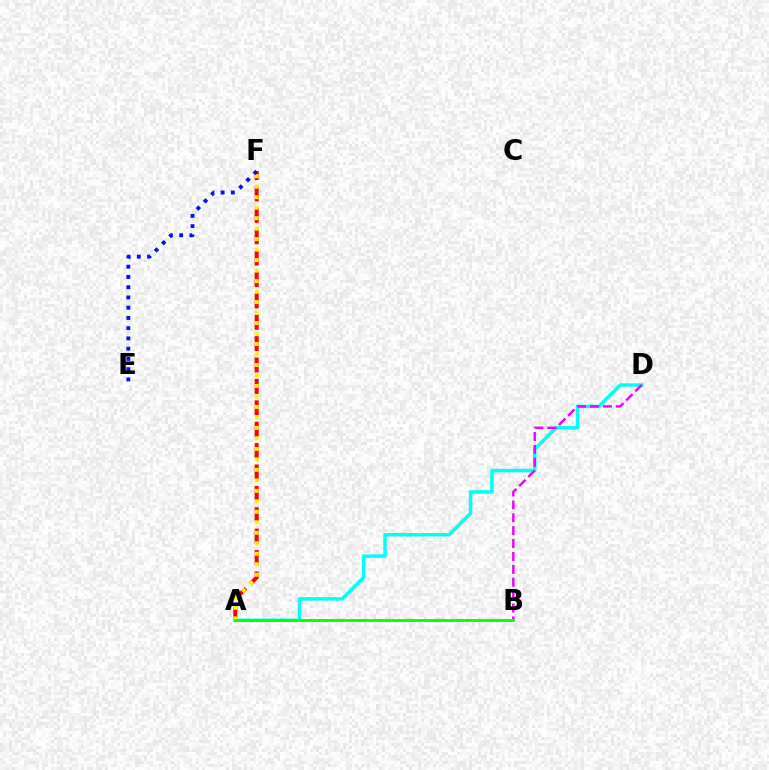{('A', 'F'): [{'color': '#ff0000', 'line_style': 'dashed', 'thickness': 2.91}, {'color': '#fcf500', 'line_style': 'dotted', 'thickness': 2.85}], ('A', 'D'): [{'color': '#00fff6', 'line_style': 'solid', 'thickness': 2.52}], ('B', 'D'): [{'color': '#ee00ff', 'line_style': 'dashed', 'thickness': 1.75}], ('E', 'F'): [{'color': '#0010ff', 'line_style': 'dotted', 'thickness': 2.78}], ('A', 'B'): [{'color': '#08ff00', 'line_style': 'solid', 'thickness': 2.07}]}